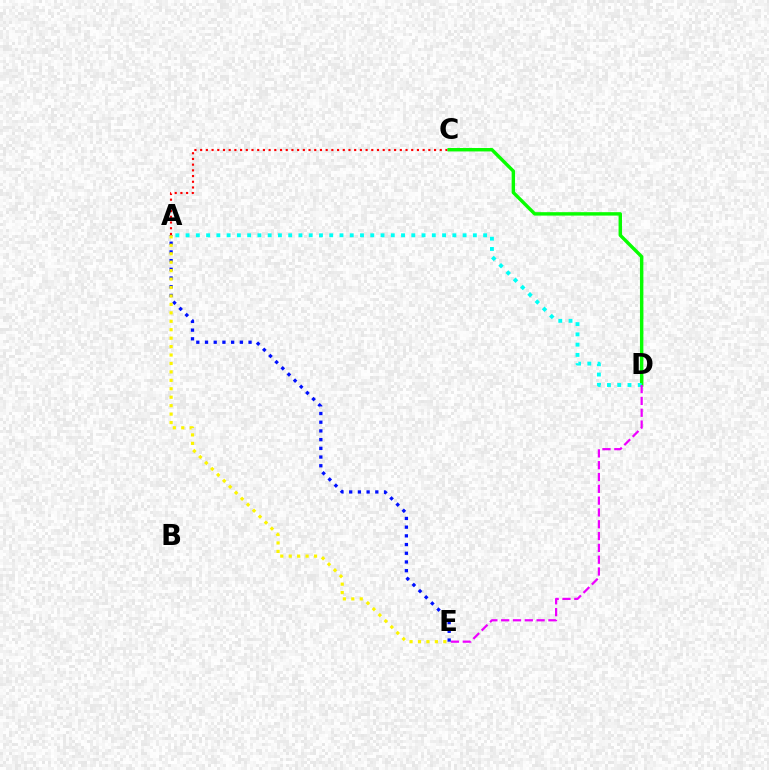{('A', 'C'): [{'color': '#ff0000', 'line_style': 'dotted', 'thickness': 1.55}], ('C', 'D'): [{'color': '#08ff00', 'line_style': 'solid', 'thickness': 2.46}], ('A', 'D'): [{'color': '#00fff6', 'line_style': 'dotted', 'thickness': 2.79}], ('D', 'E'): [{'color': '#ee00ff', 'line_style': 'dashed', 'thickness': 1.6}], ('A', 'E'): [{'color': '#0010ff', 'line_style': 'dotted', 'thickness': 2.37}, {'color': '#fcf500', 'line_style': 'dotted', 'thickness': 2.29}]}